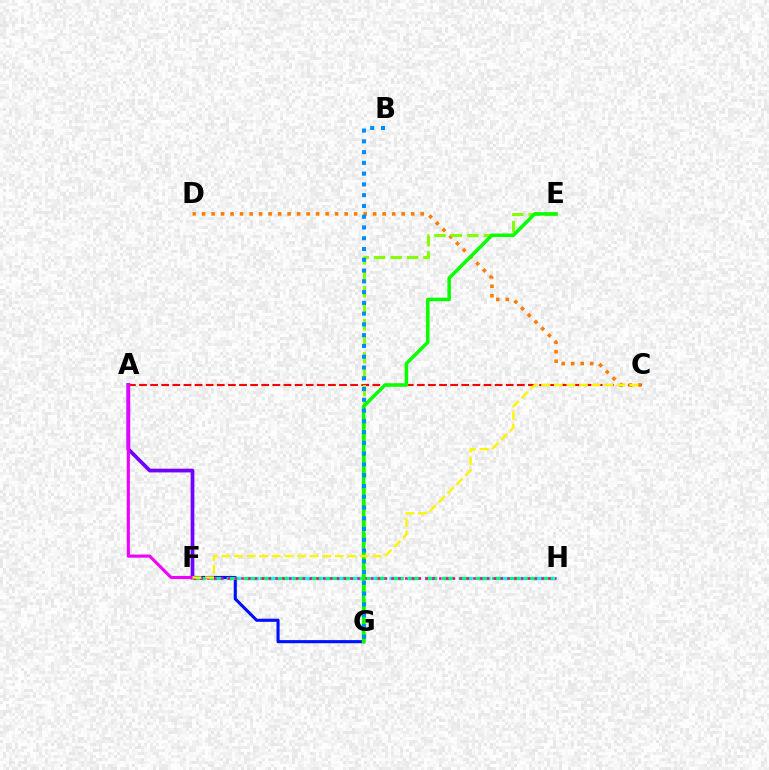{('F', 'H'): [{'color': '#00fff6', 'line_style': 'dashed', 'thickness': 2.42}, {'color': '#00ff74', 'line_style': 'dashed', 'thickness': 2.25}, {'color': '#ff0094', 'line_style': 'dotted', 'thickness': 1.85}], ('A', 'F'): [{'color': '#7200ff', 'line_style': 'solid', 'thickness': 2.68}, {'color': '#ee00ff', 'line_style': 'solid', 'thickness': 2.24}], ('A', 'C'): [{'color': '#ff0000', 'line_style': 'dashed', 'thickness': 1.51}], ('C', 'D'): [{'color': '#ff7c00', 'line_style': 'dotted', 'thickness': 2.58}], ('F', 'G'): [{'color': '#0010ff', 'line_style': 'solid', 'thickness': 2.23}], ('E', 'G'): [{'color': '#84ff00', 'line_style': 'dashed', 'thickness': 2.24}, {'color': '#08ff00', 'line_style': 'solid', 'thickness': 2.53}], ('B', 'G'): [{'color': '#008cff', 'line_style': 'dotted', 'thickness': 2.93}], ('C', 'F'): [{'color': '#fcf500', 'line_style': 'dashed', 'thickness': 1.71}]}